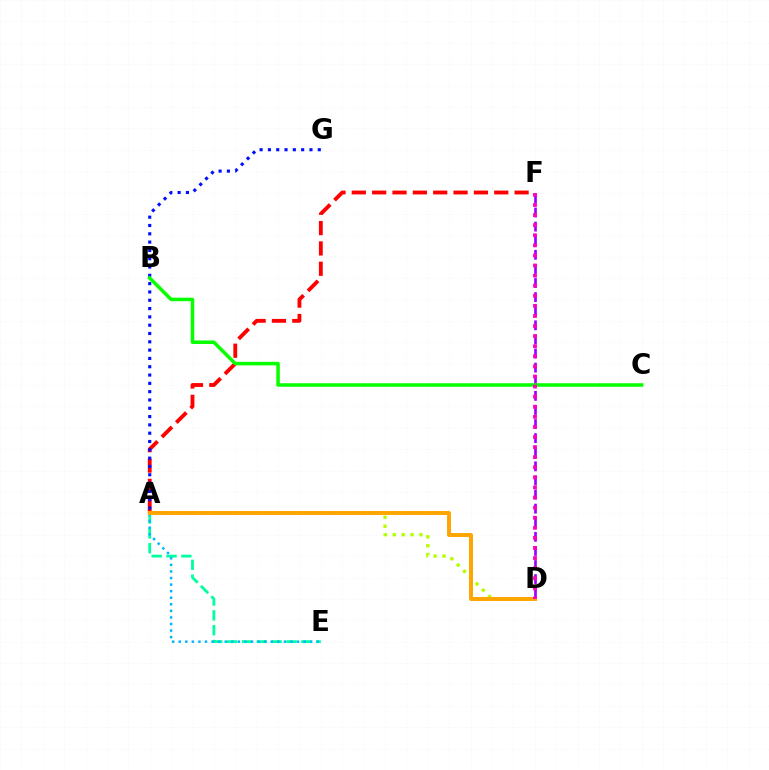{('A', 'E'): [{'color': '#00ff9d', 'line_style': 'dashed', 'thickness': 2.02}, {'color': '#00b5ff', 'line_style': 'dotted', 'thickness': 1.79}], ('A', 'D'): [{'color': '#b3ff00', 'line_style': 'dotted', 'thickness': 2.42}, {'color': '#ffa500', 'line_style': 'solid', 'thickness': 2.85}], ('A', 'F'): [{'color': '#ff0000', 'line_style': 'dashed', 'thickness': 2.76}], ('D', 'F'): [{'color': '#9b00ff', 'line_style': 'dashed', 'thickness': 1.92}, {'color': '#ff00bd', 'line_style': 'dotted', 'thickness': 2.74}], ('A', 'G'): [{'color': '#0010ff', 'line_style': 'dotted', 'thickness': 2.26}], ('B', 'C'): [{'color': '#08ff00', 'line_style': 'solid', 'thickness': 2.54}]}